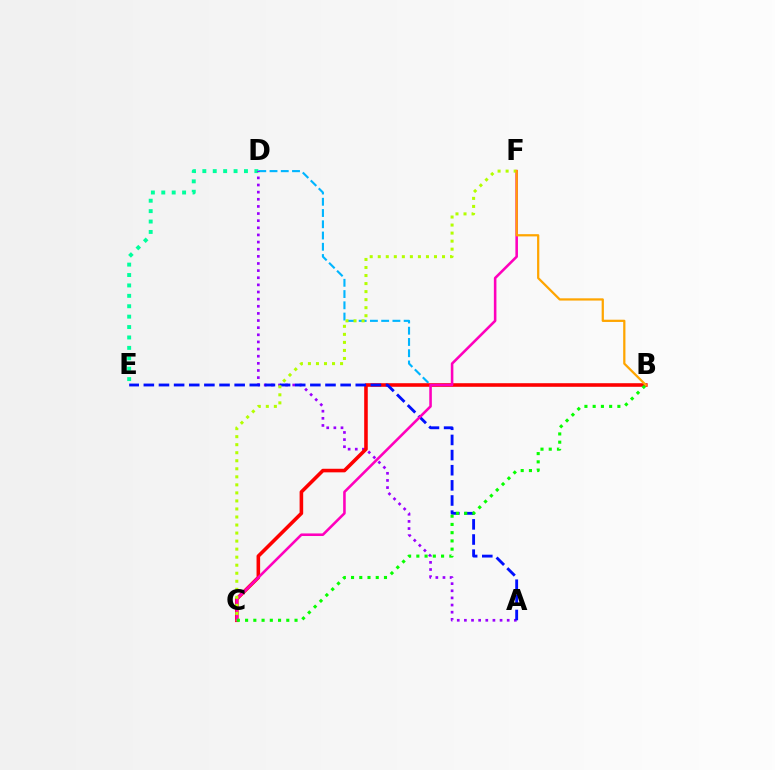{('D', 'E'): [{'color': '#00ff9d', 'line_style': 'dotted', 'thickness': 2.83}], ('B', 'D'): [{'color': '#00b5ff', 'line_style': 'dashed', 'thickness': 1.53}], ('A', 'D'): [{'color': '#9b00ff', 'line_style': 'dotted', 'thickness': 1.94}], ('B', 'C'): [{'color': '#ff0000', 'line_style': 'solid', 'thickness': 2.58}, {'color': '#08ff00', 'line_style': 'dotted', 'thickness': 2.24}], ('A', 'E'): [{'color': '#0010ff', 'line_style': 'dashed', 'thickness': 2.06}], ('C', 'F'): [{'color': '#ff00bd', 'line_style': 'solid', 'thickness': 1.86}, {'color': '#b3ff00', 'line_style': 'dotted', 'thickness': 2.18}], ('B', 'F'): [{'color': '#ffa500', 'line_style': 'solid', 'thickness': 1.62}]}